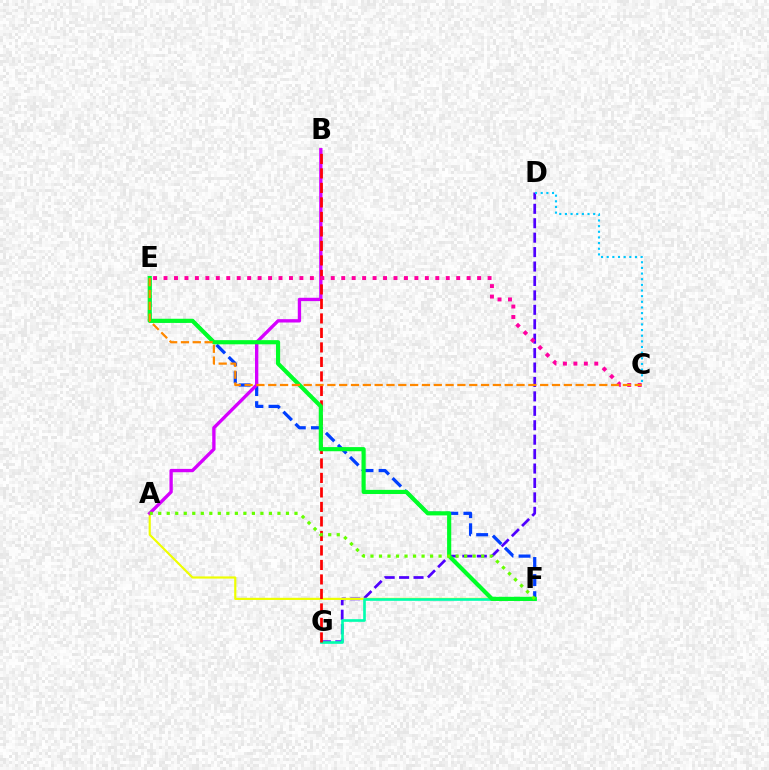{('E', 'F'): [{'color': '#003fff', 'line_style': 'dashed', 'thickness': 2.32}, {'color': '#00ff27', 'line_style': 'solid', 'thickness': 2.99}], ('D', 'G'): [{'color': '#4f00ff', 'line_style': 'dashed', 'thickness': 1.96}], ('C', 'D'): [{'color': '#00c7ff', 'line_style': 'dotted', 'thickness': 1.54}], ('A', 'F'): [{'color': '#eeff00', 'line_style': 'solid', 'thickness': 1.56}, {'color': '#66ff00', 'line_style': 'dotted', 'thickness': 2.31}], ('A', 'B'): [{'color': '#d600ff', 'line_style': 'solid', 'thickness': 2.4}], ('F', 'G'): [{'color': '#00ffaf', 'line_style': 'solid', 'thickness': 1.91}], ('B', 'G'): [{'color': '#ff0000', 'line_style': 'dashed', 'thickness': 1.97}], ('C', 'E'): [{'color': '#ff00a0', 'line_style': 'dotted', 'thickness': 2.84}, {'color': '#ff8800', 'line_style': 'dashed', 'thickness': 1.61}]}